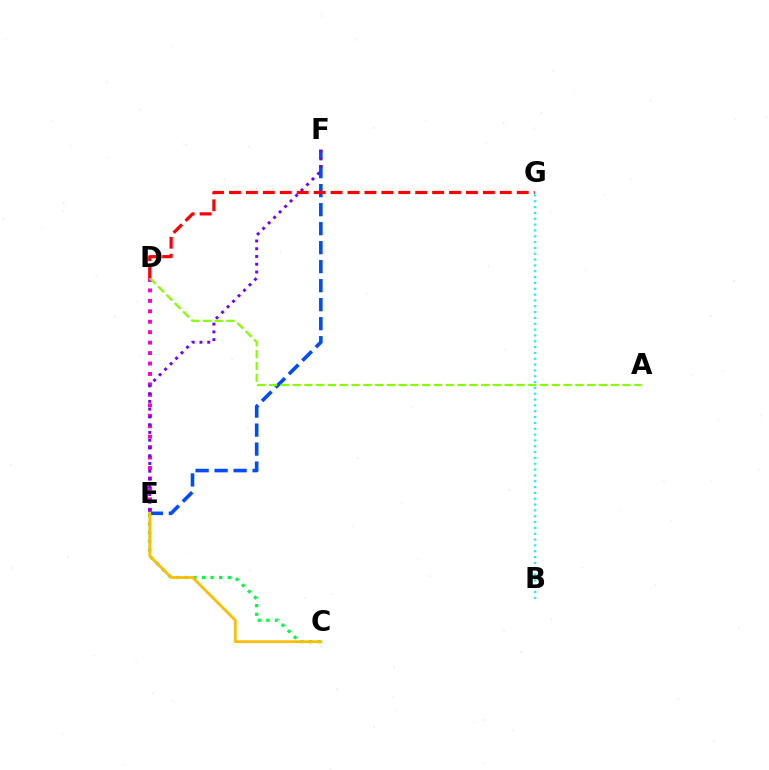{('E', 'F'): [{'color': '#004bff', 'line_style': 'dashed', 'thickness': 2.58}, {'color': '#7200ff', 'line_style': 'dotted', 'thickness': 2.11}], ('C', 'E'): [{'color': '#00ff39', 'line_style': 'dotted', 'thickness': 2.34}, {'color': '#ffbd00', 'line_style': 'solid', 'thickness': 1.99}], ('D', 'E'): [{'color': '#ff00cf', 'line_style': 'dotted', 'thickness': 2.84}], ('A', 'D'): [{'color': '#84ff00', 'line_style': 'dashed', 'thickness': 1.6}], ('B', 'G'): [{'color': '#00fff6', 'line_style': 'dotted', 'thickness': 1.58}], ('D', 'G'): [{'color': '#ff0000', 'line_style': 'dashed', 'thickness': 2.3}]}